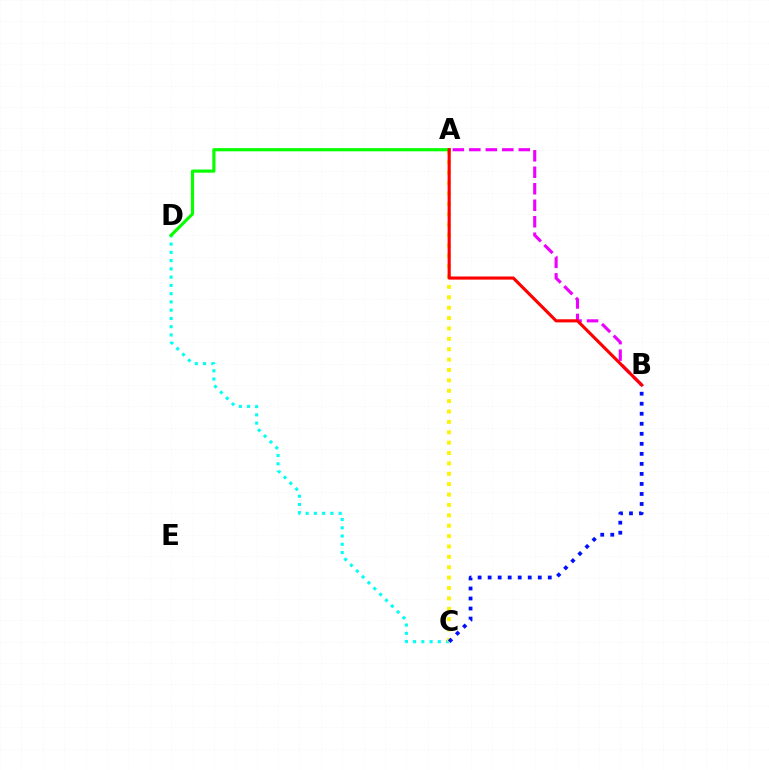{('C', 'D'): [{'color': '#00fff6', 'line_style': 'dotted', 'thickness': 2.24}], ('A', 'C'): [{'color': '#fcf500', 'line_style': 'dotted', 'thickness': 2.82}], ('A', 'D'): [{'color': '#08ff00', 'line_style': 'solid', 'thickness': 2.28}], ('B', 'C'): [{'color': '#0010ff', 'line_style': 'dotted', 'thickness': 2.72}], ('A', 'B'): [{'color': '#ee00ff', 'line_style': 'dashed', 'thickness': 2.24}, {'color': '#ff0000', 'line_style': 'solid', 'thickness': 2.25}]}